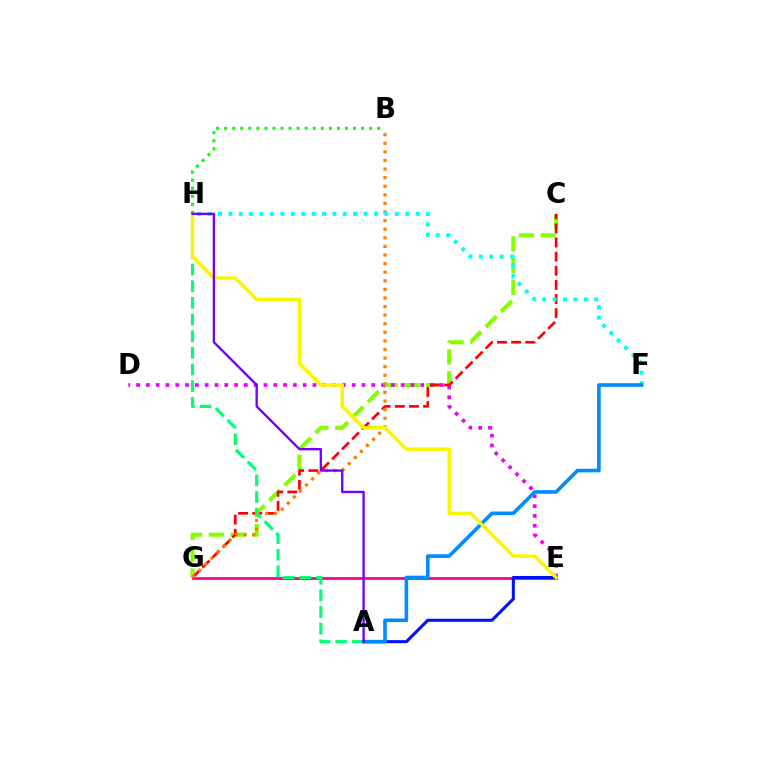{('C', 'G'): [{'color': '#84ff00', 'line_style': 'dashed', 'thickness': 2.95}, {'color': '#ff0000', 'line_style': 'dashed', 'thickness': 1.92}], ('D', 'E'): [{'color': '#ee00ff', 'line_style': 'dotted', 'thickness': 2.66}], ('E', 'G'): [{'color': '#ff0094', 'line_style': 'solid', 'thickness': 2.02}], ('A', 'E'): [{'color': '#0010ff', 'line_style': 'solid', 'thickness': 2.2}], ('B', 'G'): [{'color': '#ff7c00', 'line_style': 'dotted', 'thickness': 2.33}], ('A', 'H'): [{'color': '#00ff74', 'line_style': 'dashed', 'thickness': 2.26}, {'color': '#7200ff', 'line_style': 'solid', 'thickness': 1.7}], ('F', 'H'): [{'color': '#00fff6', 'line_style': 'dotted', 'thickness': 2.83}], ('A', 'F'): [{'color': '#008cff', 'line_style': 'solid', 'thickness': 2.61}], ('E', 'H'): [{'color': '#fcf500', 'line_style': 'solid', 'thickness': 2.5}], ('B', 'H'): [{'color': '#08ff00', 'line_style': 'dotted', 'thickness': 2.19}]}